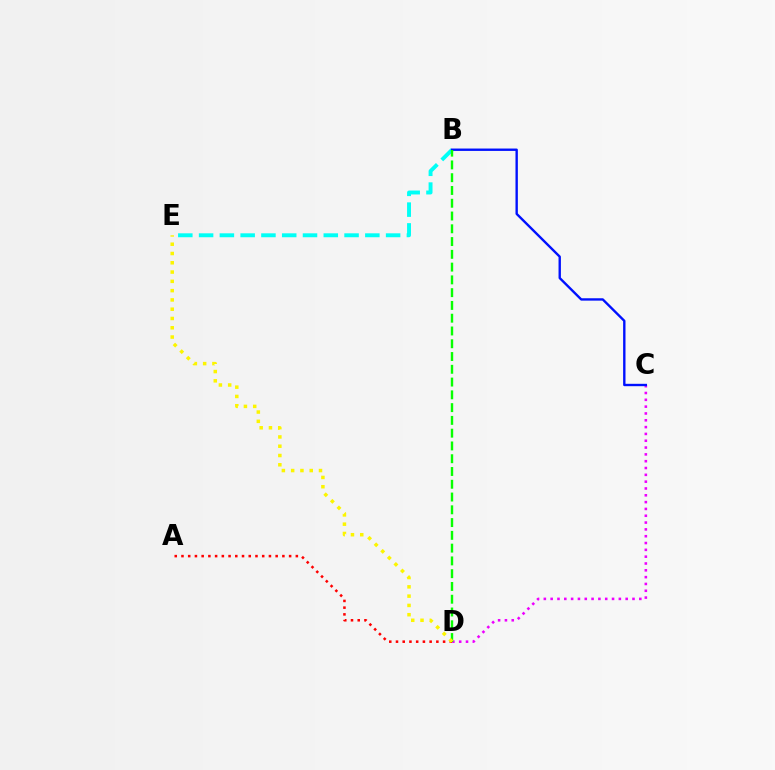{('A', 'D'): [{'color': '#ff0000', 'line_style': 'dotted', 'thickness': 1.83}], ('B', 'E'): [{'color': '#00fff6', 'line_style': 'dashed', 'thickness': 2.82}], ('C', 'D'): [{'color': '#ee00ff', 'line_style': 'dotted', 'thickness': 1.85}], ('B', 'C'): [{'color': '#0010ff', 'line_style': 'solid', 'thickness': 1.71}], ('B', 'D'): [{'color': '#08ff00', 'line_style': 'dashed', 'thickness': 1.74}], ('D', 'E'): [{'color': '#fcf500', 'line_style': 'dotted', 'thickness': 2.52}]}